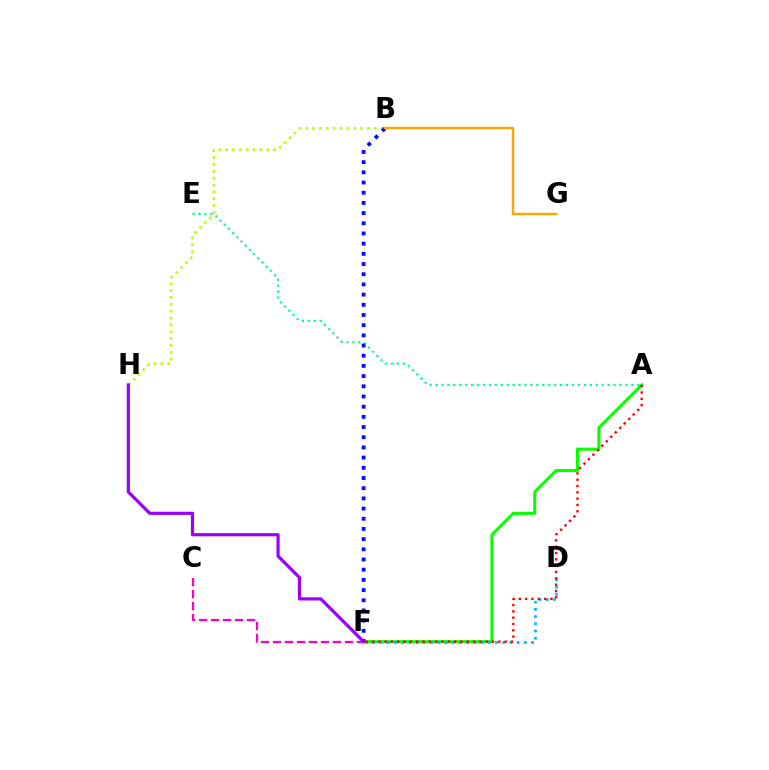{('C', 'F'): [{'color': '#ff00bd', 'line_style': 'dashed', 'thickness': 1.63}], ('A', 'F'): [{'color': '#08ff00', 'line_style': 'solid', 'thickness': 2.21}, {'color': '#ff0000', 'line_style': 'dotted', 'thickness': 1.72}], ('B', 'H'): [{'color': '#b3ff00', 'line_style': 'dotted', 'thickness': 1.86}], ('D', 'F'): [{'color': '#00b5ff', 'line_style': 'dotted', 'thickness': 1.96}], ('A', 'E'): [{'color': '#00ff9d', 'line_style': 'dotted', 'thickness': 1.61}], ('B', 'F'): [{'color': '#0010ff', 'line_style': 'dotted', 'thickness': 2.77}], ('B', 'G'): [{'color': '#ffa500', 'line_style': 'solid', 'thickness': 1.74}], ('F', 'H'): [{'color': '#9b00ff', 'line_style': 'solid', 'thickness': 2.3}]}